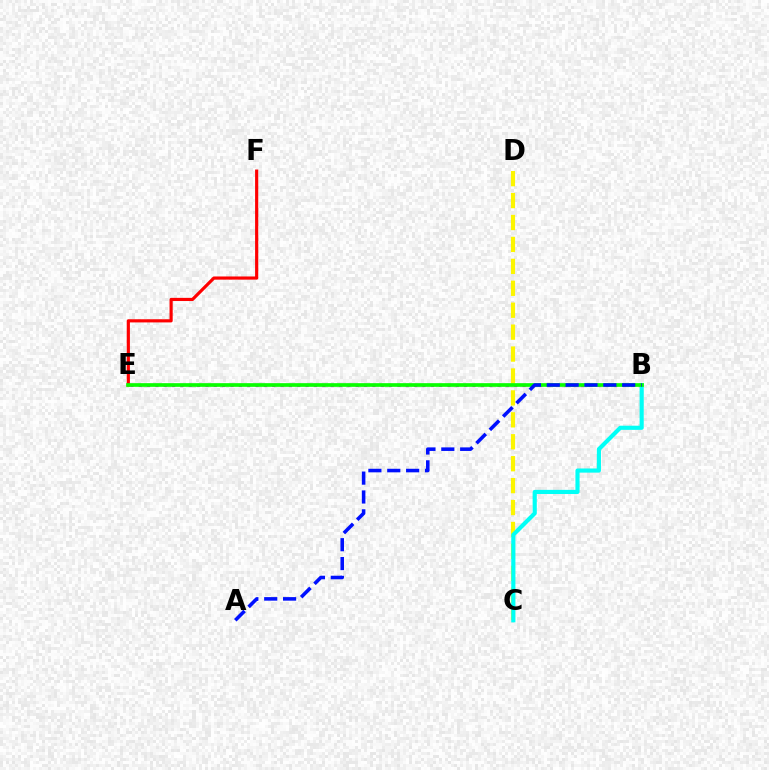{('E', 'F'): [{'color': '#ff0000', 'line_style': 'solid', 'thickness': 2.28}], ('B', 'E'): [{'color': '#ee00ff', 'line_style': 'dotted', 'thickness': 2.27}, {'color': '#08ff00', 'line_style': 'solid', 'thickness': 2.65}], ('C', 'D'): [{'color': '#fcf500', 'line_style': 'dashed', 'thickness': 2.98}], ('B', 'C'): [{'color': '#00fff6', 'line_style': 'solid', 'thickness': 2.98}], ('A', 'B'): [{'color': '#0010ff', 'line_style': 'dashed', 'thickness': 2.56}]}